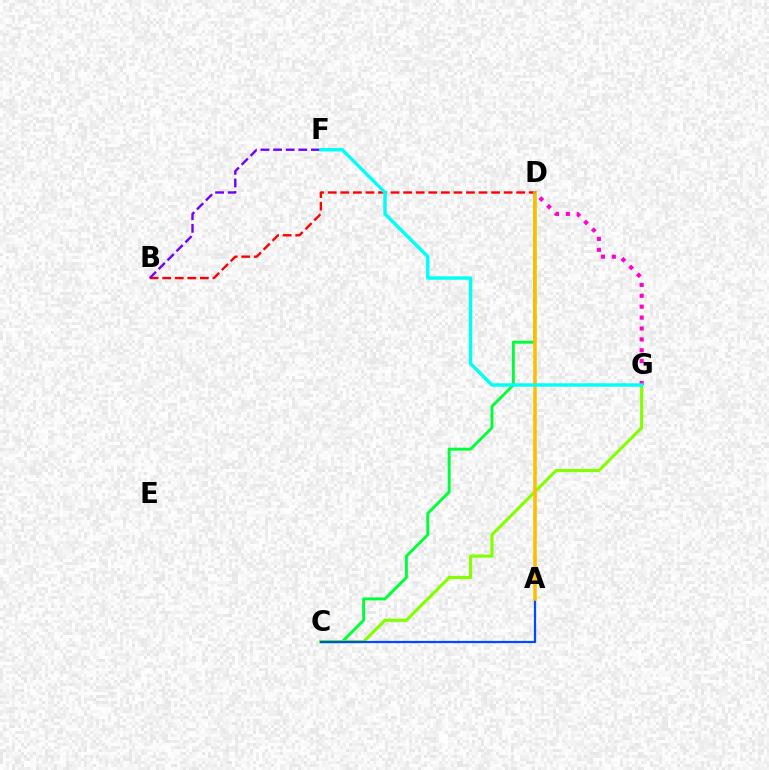{('C', 'D'): [{'color': '#00ff39', 'line_style': 'solid', 'thickness': 2.11}], ('C', 'G'): [{'color': '#84ff00', 'line_style': 'solid', 'thickness': 2.26}], ('B', 'D'): [{'color': '#ff0000', 'line_style': 'dashed', 'thickness': 1.71}], ('A', 'C'): [{'color': '#004bff', 'line_style': 'solid', 'thickness': 1.61}], ('A', 'D'): [{'color': '#ffbd00', 'line_style': 'solid', 'thickness': 2.55}], ('B', 'F'): [{'color': '#7200ff', 'line_style': 'dashed', 'thickness': 1.71}], ('D', 'G'): [{'color': '#ff00cf', 'line_style': 'dotted', 'thickness': 2.96}], ('F', 'G'): [{'color': '#00fff6', 'line_style': 'solid', 'thickness': 2.46}]}